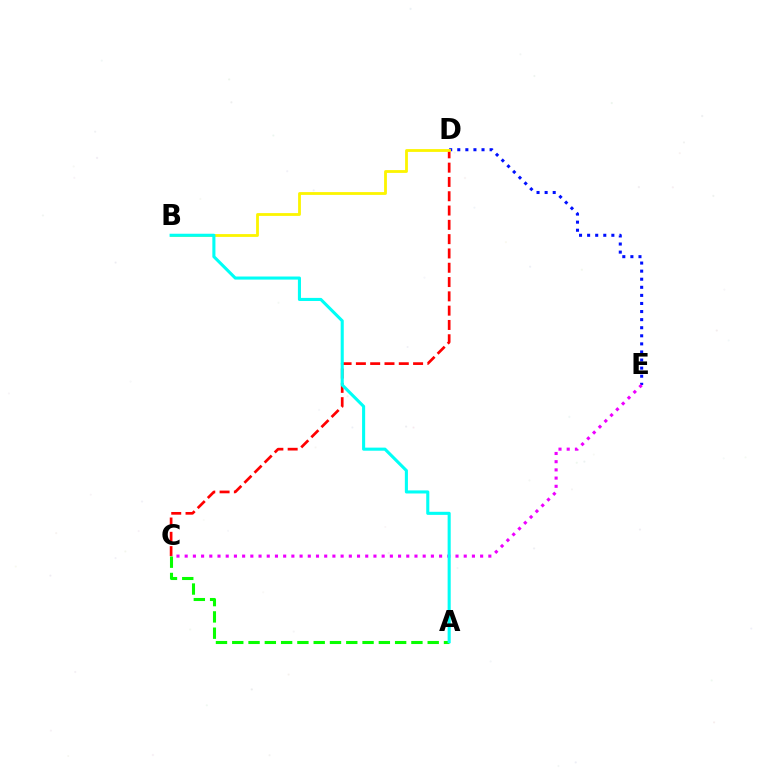{('D', 'E'): [{'color': '#0010ff', 'line_style': 'dotted', 'thickness': 2.2}], ('C', 'D'): [{'color': '#ff0000', 'line_style': 'dashed', 'thickness': 1.94}], ('C', 'E'): [{'color': '#ee00ff', 'line_style': 'dotted', 'thickness': 2.23}], ('A', 'C'): [{'color': '#08ff00', 'line_style': 'dashed', 'thickness': 2.21}], ('B', 'D'): [{'color': '#fcf500', 'line_style': 'solid', 'thickness': 2.02}], ('A', 'B'): [{'color': '#00fff6', 'line_style': 'solid', 'thickness': 2.22}]}